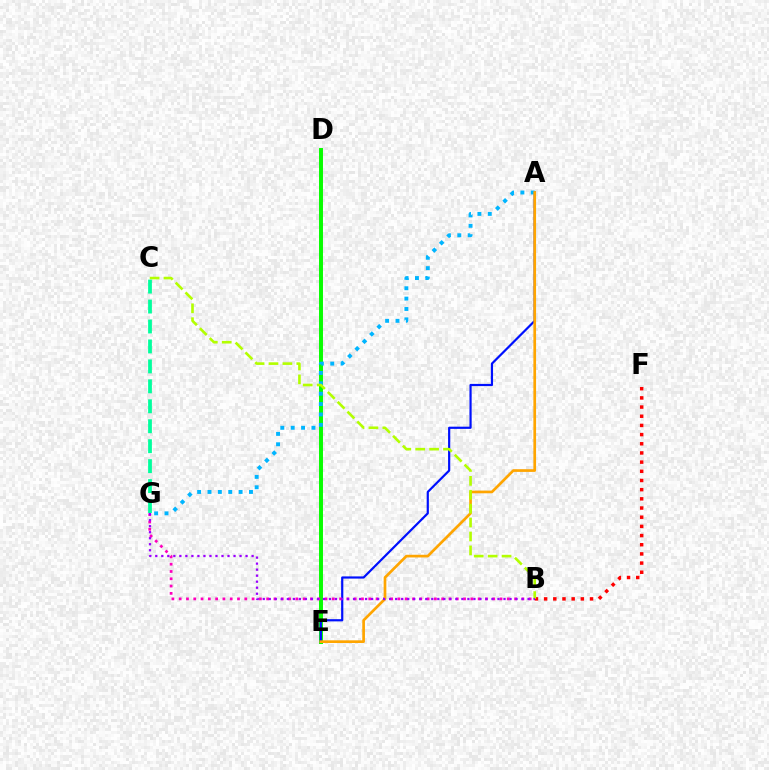{('D', 'E'): [{'color': '#08ff00', 'line_style': 'solid', 'thickness': 2.85}], ('A', 'E'): [{'color': '#0010ff', 'line_style': 'solid', 'thickness': 1.58}, {'color': '#ffa500', 'line_style': 'solid', 'thickness': 1.93}], ('B', 'G'): [{'color': '#ff00bd', 'line_style': 'dotted', 'thickness': 1.98}, {'color': '#9b00ff', 'line_style': 'dotted', 'thickness': 1.64}], ('B', 'F'): [{'color': '#ff0000', 'line_style': 'dotted', 'thickness': 2.49}], ('A', 'G'): [{'color': '#00b5ff', 'line_style': 'dotted', 'thickness': 2.82}], ('B', 'C'): [{'color': '#b3ff00', 'line_style': 'dashed', 'thickness': 1.89}], ('C', 'G'): [{'color': '#00ff9d', 'line_style': 'dashed', 'thickness': 2.71}]}